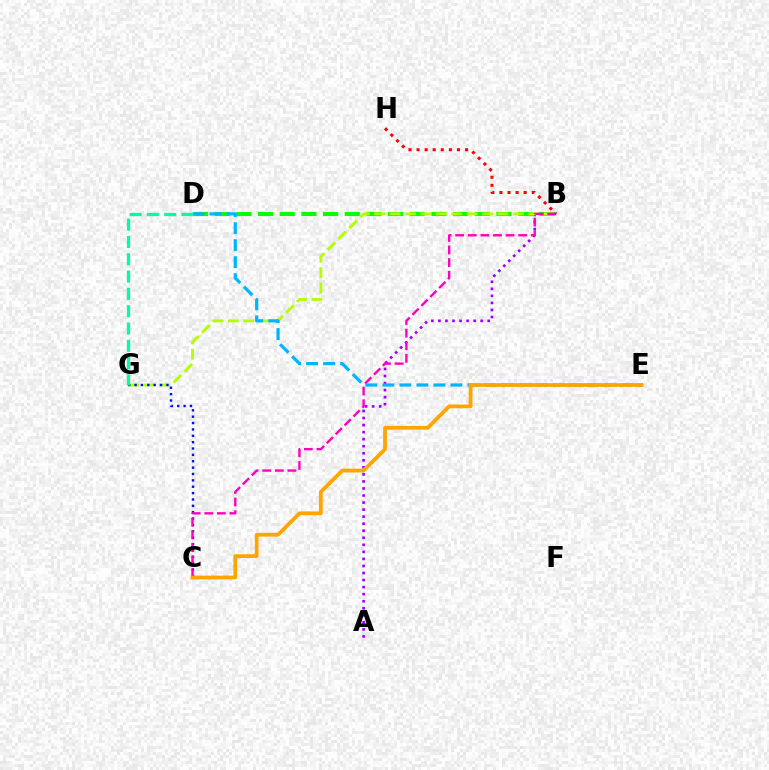{('A', 'B'): [{'color': '#9b00ff', 'line_style': 'dotted', 'thickness': 1.91}], ('B', 'D'): [{'color': '#08ff00', 'line_style': 'dashed', 'thickness': 2.94}], ('B', 'G'): [{'color': '#b3ff00', 'line_style': 'dashed', 'thickness': 2.09}], ('C', 'G'): [{'color': '#0010ff', 'line_style': 'dotted', 'thickness': 1.73}], ('B', 'C'): [{'color': '#ff00bd', 'line_style': 'dashed', 'thickness': 1.71}], ('D', 'E'): [{'color': '#00b5ff', 'line_style': 'dashed', 'thickness': 2.31}], ('D', 'G'): [{'color': '#00ff9d', 'line_style': 'dashed', 'thickness': 2.35}], ('C', 'E'): [{'color': '#ffa500', 'line_style': 'solid', 'thickness': 2.71}], ('B', 'H'): [{'color': '#ff0000', 'line_style': 'dotted', 'thickness': 2.2}]}